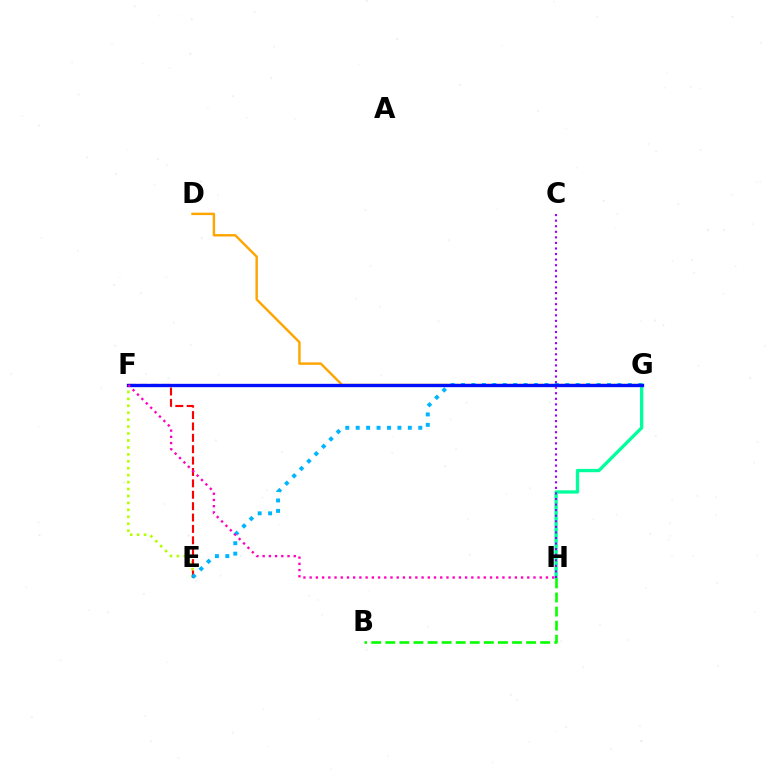{('E', 'F'): [{'color': '#b3ff00', 'line_style': 'dotted', 'thickness': 1.89}, {'color': '#ff0000', 'line_style': 'dashed', 'thickness': 1.55}], ('G', 'H'): [{'color': '#00ff9d', 'line_style': 'solid', 'thickness': 2.38}], ('D', 'G'): [{'color': '#ffa500', 'line_style': 'solid', 'thickness': 1.75}], ('E', 'G'): [{'color': '#00b5ff', 'line_style': 'dotted', 'thickness': 2.83}], ('B', 'H'): [{'color': '#08ff00', 'line_style': 'dashed', 'thickness': 1.91}], ('F', 'G'): [{'color': '#0010ff', 'line_style': 'solid', 'thickness': 2.4}], ('C', 'H'): [{'color': '#9b00ff', 'line_style': 'dotted', 'thickness': 1.51}], ('F', 'H'): [{'color': '#ff00bd', 'line_style': 'dotted', 'thickness': 1.69}]}